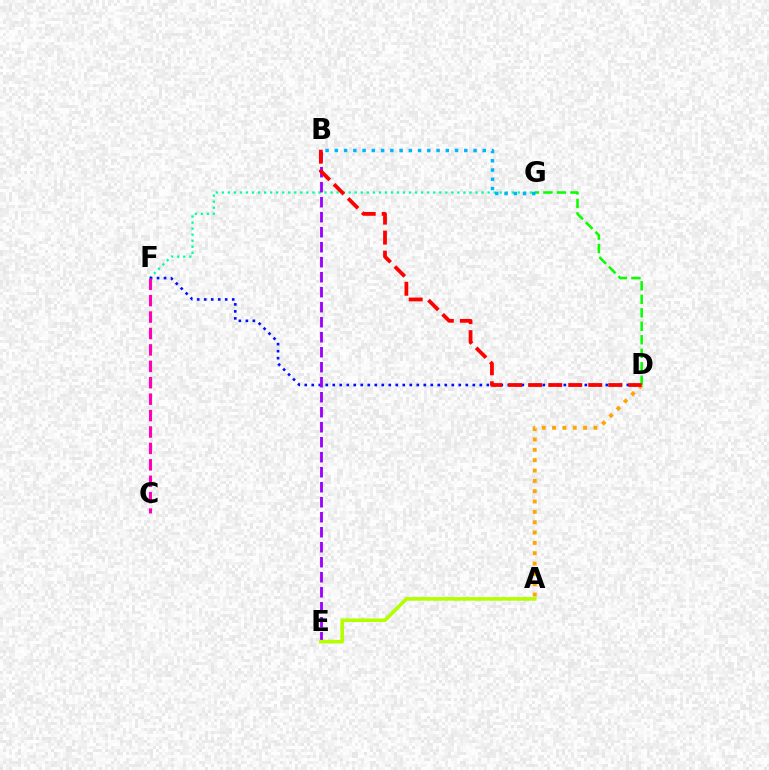{('F', 'G'): [{'color': '#00ff9d', 'line_style': 'dotted', 'thickness': 1.64}], ('D', 'F'): [{'color': '#0010ff', 'line_style': 'dotted', 'thickness': 1.9}], ('D', 'G'): [{'color': '#08ff00', 'line_style': 'dashed', 'thickness': 1.83}], ('B', 'E'): [{'color': '#9b00ff', 'line_style': 'dashed', 'thickness': 2.04}], ('A', 'D'): [{'color': '#ffa500', 'line_style': 'dotted', 'thickness': 2.81}], ('B', 'G'): [{'color': '#00b5ff', 'line_style': 'dotted', 'thickness': 2.51}], ('B', 'D'): [{'color': '#ff0000', 'line_style': 'dashed', 'thickness': 2.72}], ('A', 'E'): [{'color': '#b3ff00', 'line_style': 'solid', 'thickness': 2.6}], ('C', 'F'): [{'color': '#ff00bd', 'line_style': 'dashed', 'thickness': 2.23}]}